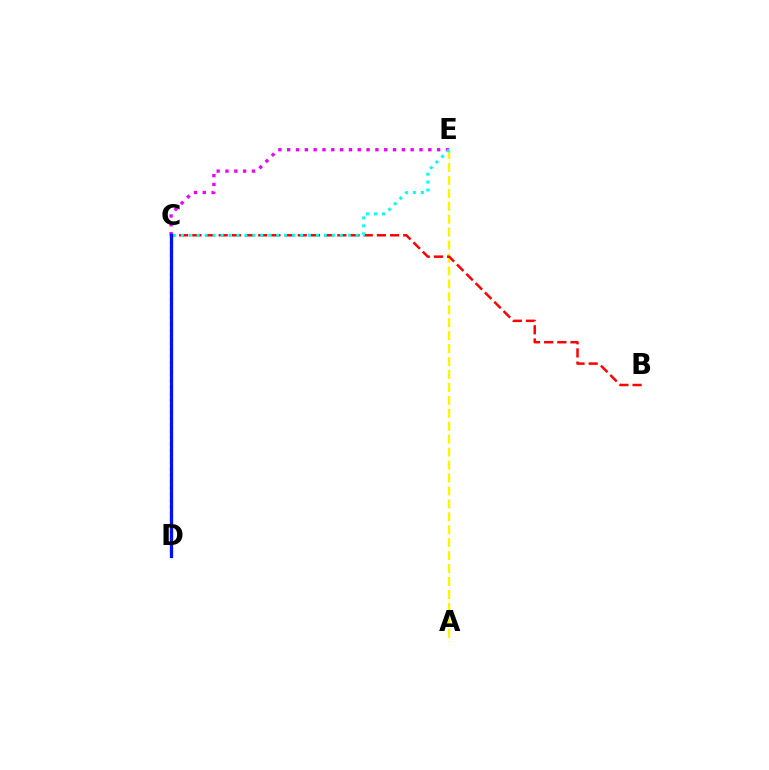{('A', 'E'): [{'color': '#fcf500', 'line_style': 'dashed', 'thickness': 1.76}], ('C', 'D'): [{'color': '#08ff00', 'line_style': 'dotted', 'thickness': 1.71}, {'color': '#0010ff', 'line_style': 'solid', 'thickness': 2.35}], ('B', 'C'): [{'color': '#ff0000', 'line_style': 'dashed', 'thickness': 1.79}], ('C', 'E'): [{'color': '#ee00ff', 'line_style': 'dotted', 'thickness': 2.4}, {'color': '#00fff6', 'line_style': 'dotted', 'thickness': 2.16}]}